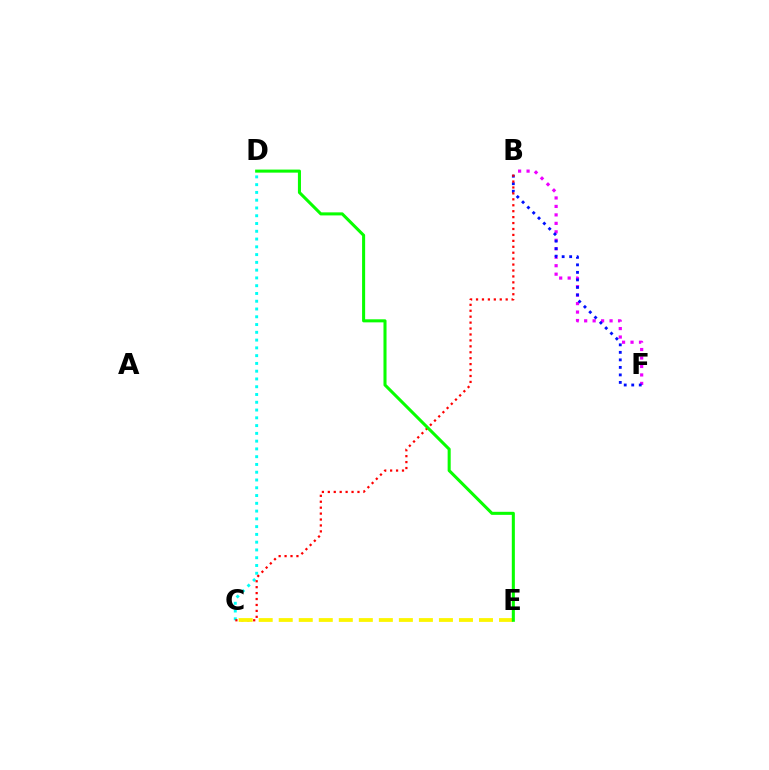{('B', 'F'): [{'color': '#ee00ff', 'line_style': 'dotted', 'thickness': 2.3}, {'color': '#0010ff', 'line_style': 'dotted', 'thickness': 2.04}], ('C', 'D'): [{'color': '#00fff6', 'line_style': 'dotted', 'thickness': 2.11}], ('B', 'C'): [{'color': '#ff0000', 'line_style': 'dotted', 'thickness': 1.61}], ('C', 'E'): [{'color': '#fcf500', 'line_style': 'dashed', 'thickness': 2.72}], ('D', 'E'): [{'color': '#08ff00', 'line_style': 'solid', 'thickness': 2.2}]}